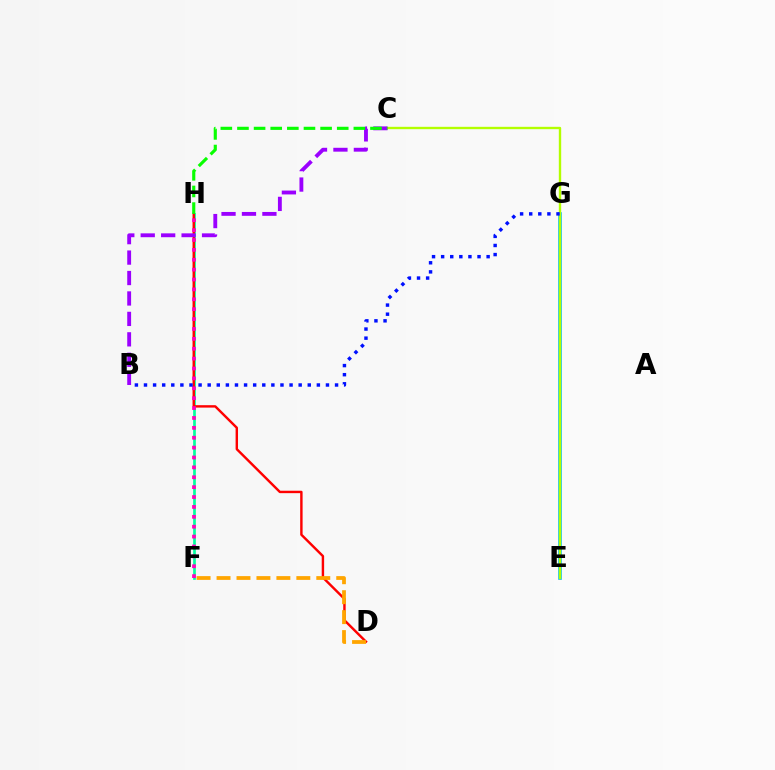{('E', 'G'): [{'color': '#00b5ff', 'line_style': 'solid', 'thickness': 2.6}], ('F', 'H'): [{'color': '#00ff9d', 'line_style': 'solid', 'thickness': 1.94}, {'color': '#ff00bd', 'line_style': 'dotted', 'thickness': 2.69}], ('D', 'H'): [{'color': '#ff0000', 'line_style': 'solid', 'thickness': 1.74}], ('D', 'F'): [{'color': '#ffa500', 'line_style': 'dashed', 'thickness': 2.71}], ('C', 'E'): [{'color': '#b3ff00', 'line_style': 'solid', 'thickness': 1.7}], ('B', 'C'): [{'color': '#9b00ff', 'line_style': 'dashed', 'thickness': 2.78}], ('B', 'G'): [{'color': '#0010ff', 'line_style': 'dotted', 'thickness': 2.47}], ('C', 'H'): [{'color': '#08ff00', 'line_style': 'dashed', 'thickness': 2.26}]}